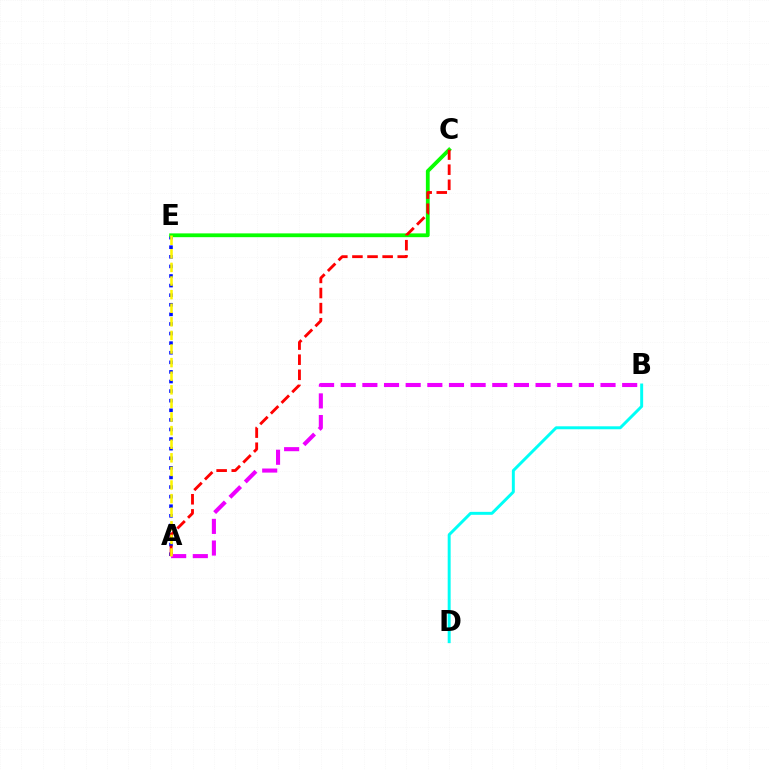{('A', 'E'): [{'color': '#0010ff', 'line_style': 'dotted', 'thickness': 2.61}, {'color': '#fcf500', 'line_style': 'dashed', 'thickness': 1.85}], ('C', 'E'): [{'color': '#08ff00', 'line_style': 'solid', 'thickness': 2.73}], ('B', 'D'): [{'color': '#00fff6', 'line_style': 'solid', 'thickness': 2.13}], ('A', 'C'): [{'color': '#ff0000', 'line_style': 'dashed', 'thickness': 2.05}], ('A', 'B'): [{'color': '#ee00ff', 'line_style': 'dashed', 'thickness': 2.94}]}